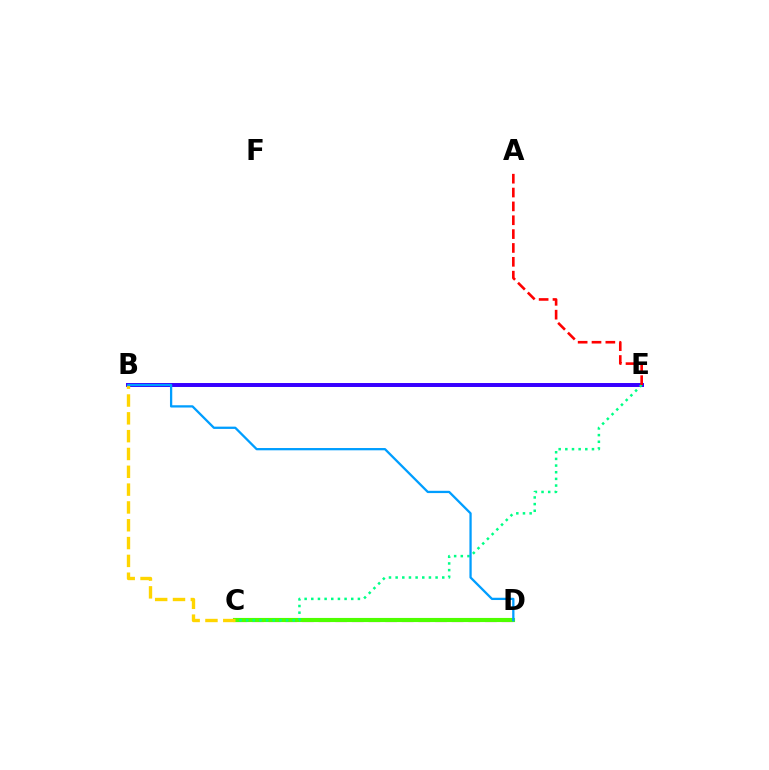{('C', 'D'): [{'color': '#ff00ed', 'line_style': 'dashed', 'thickness': 2.26}, {'color': '#4fff00', 'line_style': 'solid', 'thickness': 2.96}], ('B', 'E'): [{'color': '#3700ff', 'line_style': 'solid', 'thickness': 2.85}], ('C', 'E'): [{'color': '#00ff86', 'line_style': 'dotted', 'thickness': 1.81}], ('B', 'C'): [{'color': '#ffd500', 'line_style': 'dashed', 'thickness': 2.42}], ('B', 'D'): [{'color': '#009eff', 'line_style': 'solid', 'thickness': 1.64}], ('A', 'E'): [{'color': '#ff0000', 'line_style': 'dashed', 'thickness': 1.88}]}